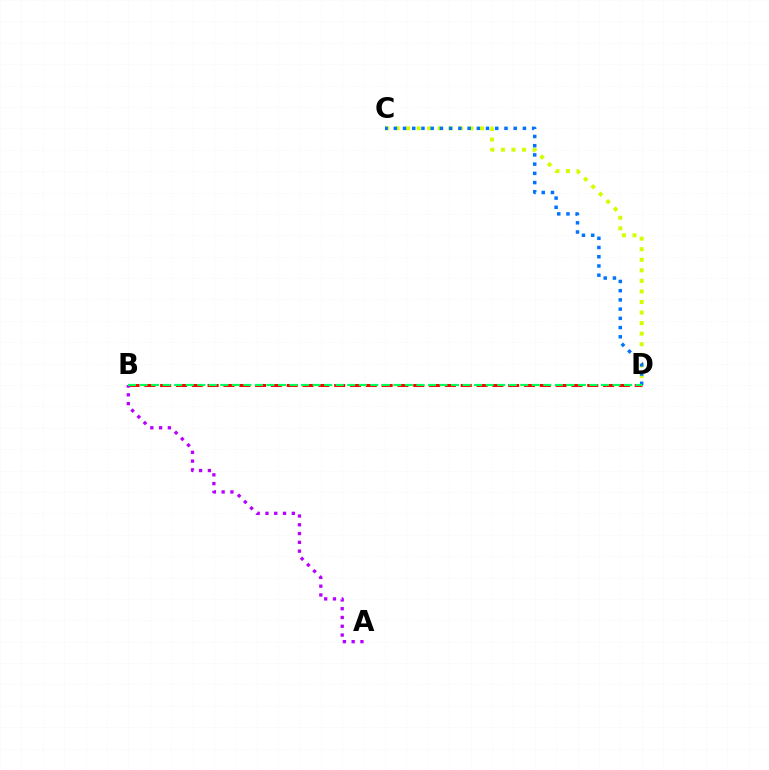{('B', 'D'): [{'color': '#ff0000', 'line_style': 'dashed', 'thickness': 2.15}, {'color': '#00ff5c', 'line_style': 'dashed', 'thickness': 1.57}], ('A', 'B'): [{'color': '#b900ff', 'line_style': 'dotted', 'thickness': 2.39}], ('C', 'D'): [{'color': '#d1ff00', 'line_style': 'dotted', 'thickness': 2.87}, {'color': '#0074ff', 'line_style': 'dotted', 'thickness': 2.51}]}